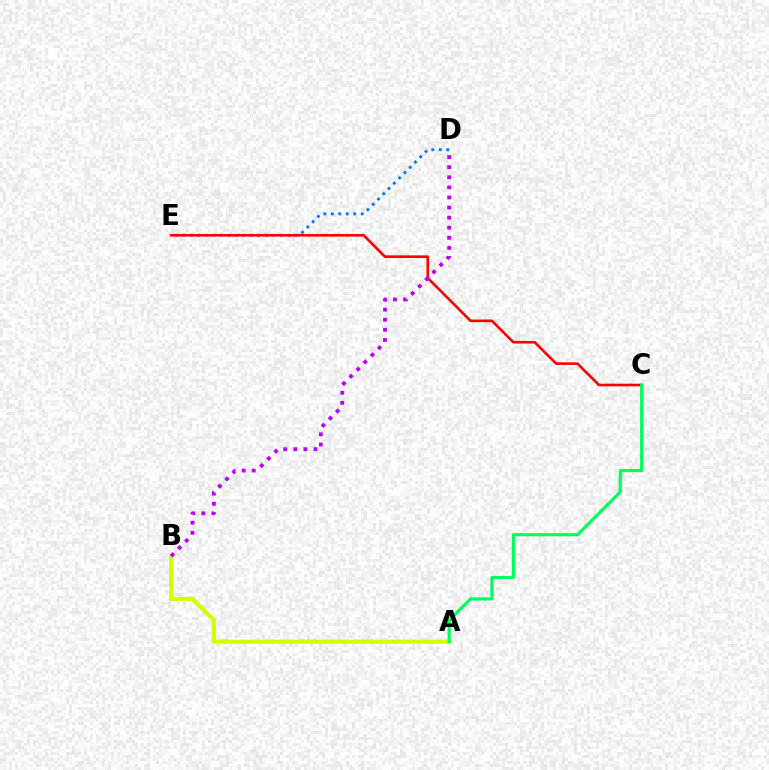{('A', 'B'): [{'color': '#d1ff00', 'line_style': 'solid', 'thickness': 2.91}], ('D', 'E'): [{'color': '#0074ff', 'line_style': 'dotted', 'thickness': 2.03}], ('C', 'E'): [{'color': '#ff0000', 'line_style': 'solid', 'thickness': 1.89}], ('A', 'C'): [{'color': '#00ff5c', 'line_style': 'solid', 'thickness': 2.26}], ('B', 'D'): [{'color': '#b900ff', 'line_style': 'dotted', 'thickness': 2.74}]}